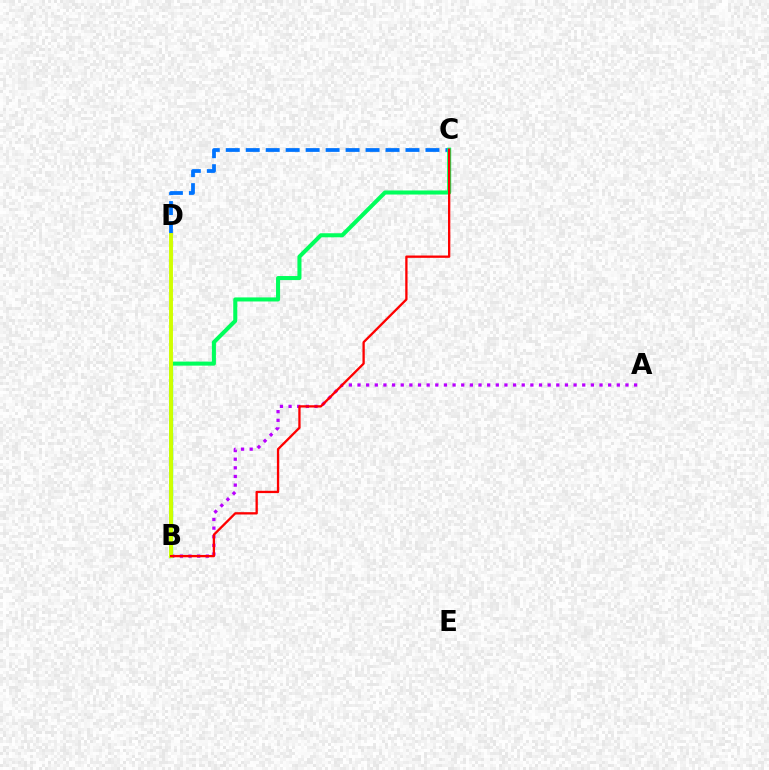{('C', 'D'): [{'color': '#0074ff', 'line_style': 'dashed', 'thickness': 2.71}], ('A', 'B'): [{'color': '#b900ff', 'line_style': 'dotted', 'thickness': 2.35}], ('B', 'C'): [{'color': '#00ff5c', 'line_style': 'solid', 'thickness': 2.92}, {'color': '#ff0000', 'line_style': 'solid', 'thickness': 1.66}], ('B', 'D'): [{'color': '#d1ff00', 'line_style': 'solid', 'thickness': 2.82}]}